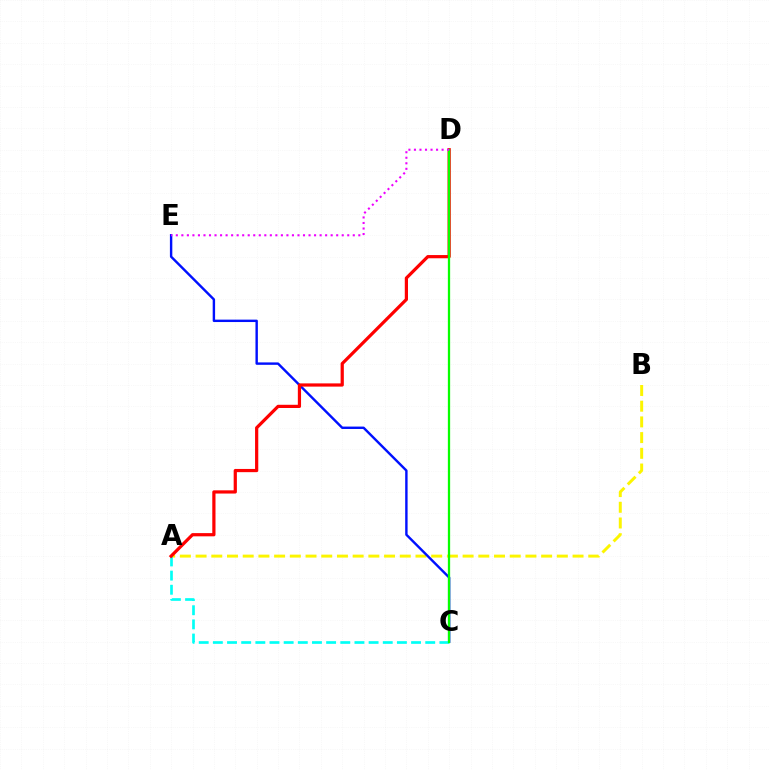{('A', 'B'): [{'color': '#fcf500', 'line_style': 'dashed', 'thickness': 2.13}], ('C', 'E'): [{'color': '#0010ff', 'line_style': 'solid', 'thickness': 1.73}], ('A', 'C'): [{'color': '#00fff6', 'line_style': 'dashed', 'thickness': 1.92}], ('A', 'D'): [{'color': '#ff0000', 'line_style': 'solid', 'thickness': 2.32}], ('C', 'D'): [{'color': '#08ff00', 'line_style': 'solid', 'thickness': 1.64}], ('D', 'E'): [{'color': '#ee00ff', 'line_style': 'dotted', 'thickness': 1.5}]}